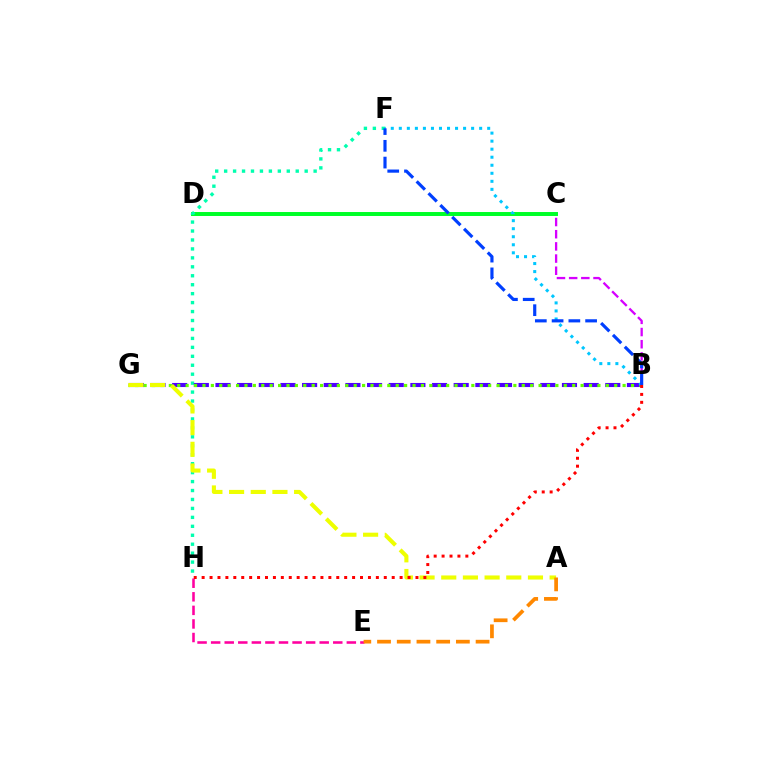{('B', 'C'): [{'color': '#d600ff', 'line_style': 'dashed', 'thickness': 1.65}], ('C', 'D'): [{'color': '#00ff27', 'line_style': 'solid', 'thickness': 2.85}], ('F', 'H'): [{'color': '#00ffaf', 'line_style': 'dotted', 'thickness': 2.43}], ('B', 'G'): [{'color': '#4f00ff', 'line_style': 'dashed', 'thickness': 2.94}, {'color': '#66ff00', 'line_style': 'dotted', 'thickness': 2.28}], ('E', 'H'): [{'color': '#ff00a0', 'line_style': 'dashed', 'thickness': 1.84}], ('A', 'G'): [{'color': '#eeff00', 'line_style': 'dashed', 'thickness': 2.94}], ('A', 'E'): [{'color': '#ff8800', 'line_style': 'dashed', 'thickness': 2.68}], ('B', 'F'): [{'color': '#00c7ff', 'line_style': 'dotted', 'thickness': 2.18}, {'color': '#003fff', 'line_style': 'dashed', 'thickness': 2.28}], ('B', 'H'): [{'color': '#ff0000', 'line_style': 'dotted', 'thickness': 2.15}]}